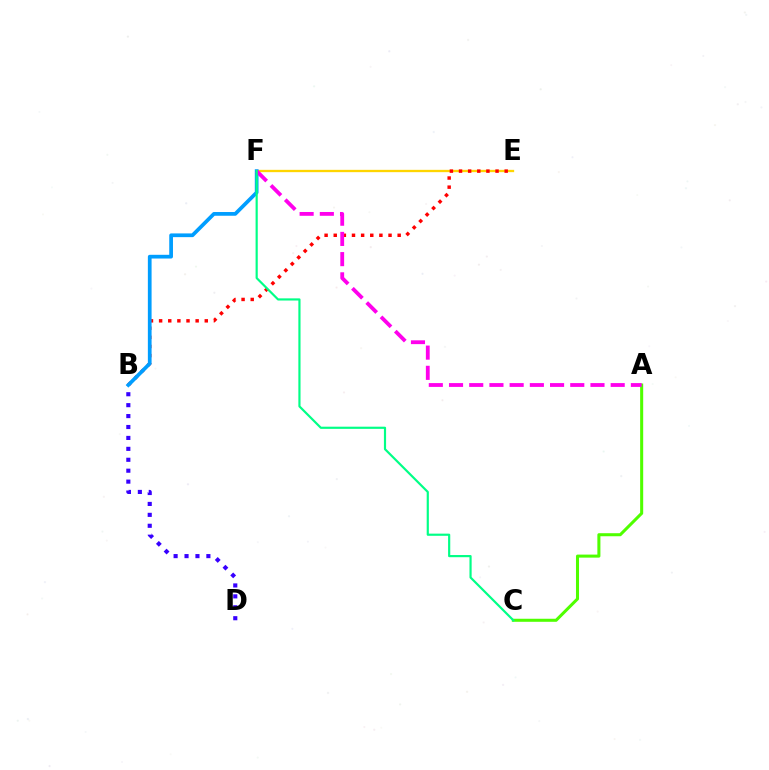{('E', 'F'): [{'color': '#ffd500', 'line_style': 'solid', 'thickness': 1.67}], ('B', 'E'): [{'color': '#ff0000', 'line_style': 'dotted', 'thickness': 2.48}], ('B', 'D'): [{'color': '#3700ff', 'line_style': 'dotted', 'thickness': 2.97}], ('A', 'C'): [{'color': '#4fff00', 'line_style': 'solid', 'thickness': 2.19}], ('B', 'F'): [{'color': '#009eff', 'line_style': 'solid', 'thickness': 2.68}], ('A', 'F'): [{'color': '#ff00ed', 'line_style': 'dashed', 'thickness': 2.75}], ('C', 'F'): [{'color': '#00ff86', 'line_style': 'solid', 'thickness': 1.56}]}